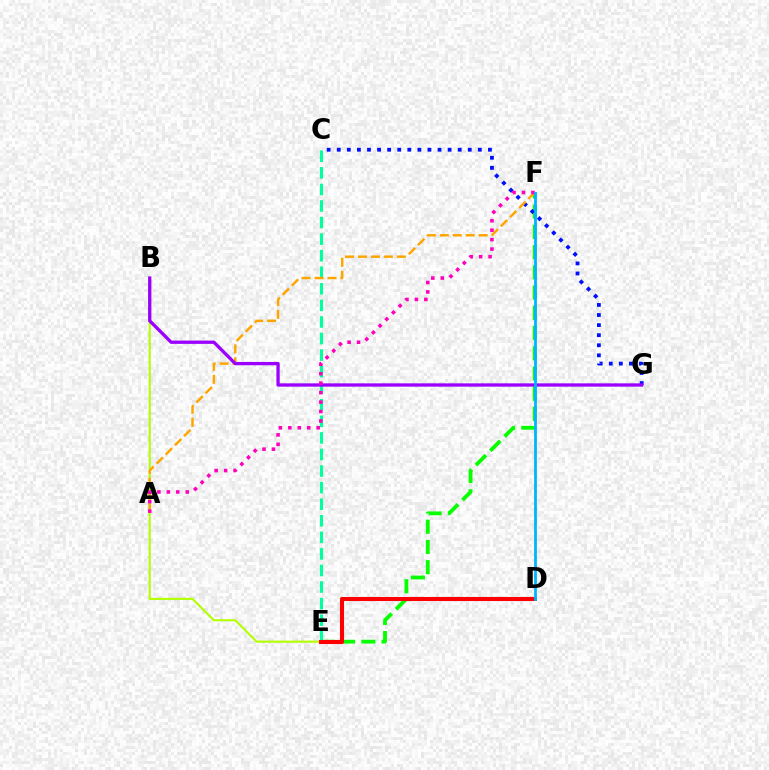{('B', 'E'): [{'color': '#b3ff00', 'line_style': 'solid', 'thickness': 1.51}], ('E', 'F'): [{'color': '#08ff00', 'line_style': 'dashed', 'thickness': 2.75}], ('C', 'E'): [{'color': '#00ff9d', 'line_style': 'dashed', 'thickness': 2.25}], ('C', 'G'): [{'color': '#0010ff', 'line_style': 'dotted', 'thickness': 2.74}], ('A', 'F'): [{'color': '#ffa500', 'line_style': 'dashed', 'thickness': 1.76}, {'color': '#ff00bd', 'line_style': 'dotted', 'thickness': 2.57}], ('D', 'E'): [{'color': '#ff0000', 'line_style': 'solid', 'thickness': 2.93}], ('B', 'G'): [{'color': '#9b00ff', 'line_style': 'solid', 'thickness': 2.38}], ('D', 'F'): [{'color': '#00b5ff', 'line_style': 'solid', 'thickness': 2.01}]}